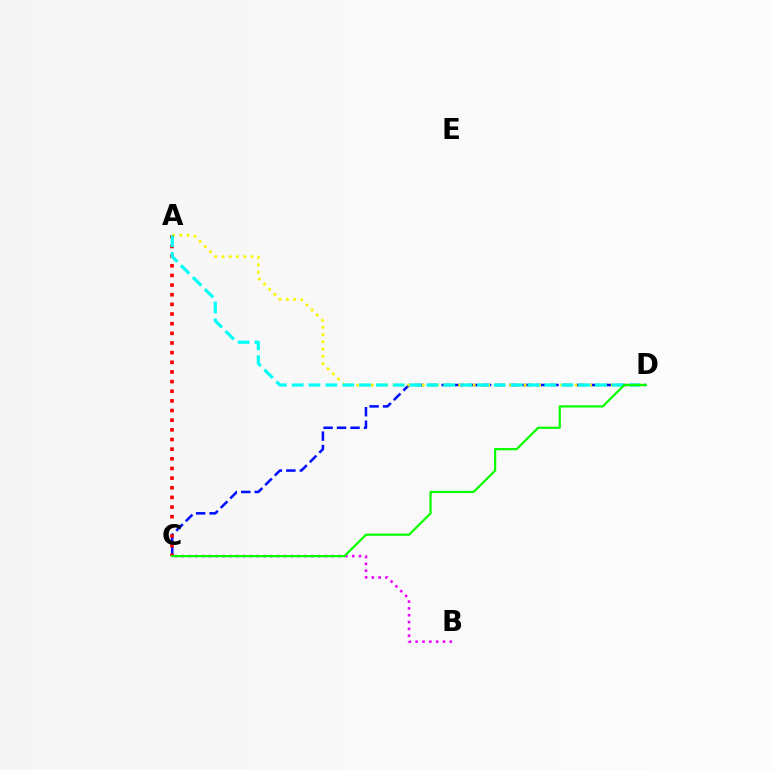{('B', 'C'): [{'color': '#ee00ff', 'line_style': 'dotted', 'thickness': 1.85}], ('C', 'D'): [{'color': '#0010ff', 'line_style': 'dashed', 'thickness': 1.83}, {'color': '#08ff00', 'line_style': 'solid', 'thickness': 1.6}], ('A', 'C'): [{'color': '#ff0000', 'line_style': 'dotted', 'thickness': 2.62}], ('A', 'D'): [{'color': '#fcf500', 'line_style': 'dotted', 'thickness': 1.98}, {'color': '#00fff6', 'line_style': 'dashed', 'thickness': 2.29}]}